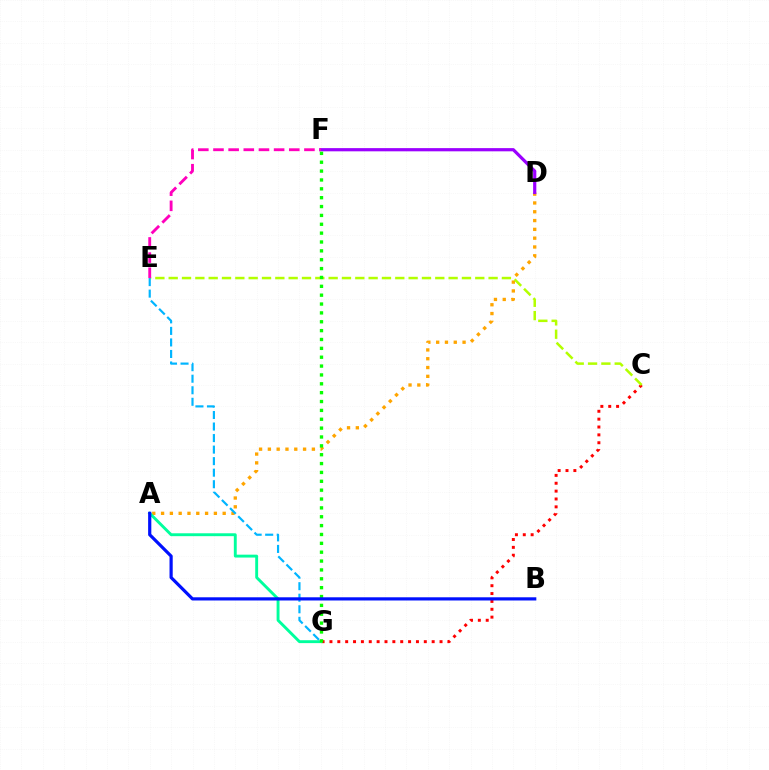{('C', 'G'): [{'color': '#ff0000', 'line_style': 'dotted', 'thickness': 2.14}], ('A', 'D'): [{'color': '#ffa500', 'line_style': 'dotted', 'thickness': 2.39}], ('A', 'G'): [{'color': '#00ff9d', 'line_style': 'solid', 'thickness': 2.08}], ('D', 'F'): [{'color': '#9b00ff', 'line_style': 'solid', 'thickness': 2.3}], ('C', 'E'): [{'color': '#b3ff00', 'line_style': 'dashed', 'thickness': 1.81}], ('E', 'G'): [{'color': '#00b5ff', 'line_style': 'dashed', 'thickness': 1.57}], ('E', 'F'): [{'color': '#ff00bd', 'line_style': 'dashed', 'thickness': 2.06}], ('F', 'G'): [{'color': '#08ff00', 'line_style': 'dotted', 'thickness': 2.41}], ('A', 'B'): [{'color': '#0010ff', 'line_style': 'solid', 'thickness': 2.3}]}